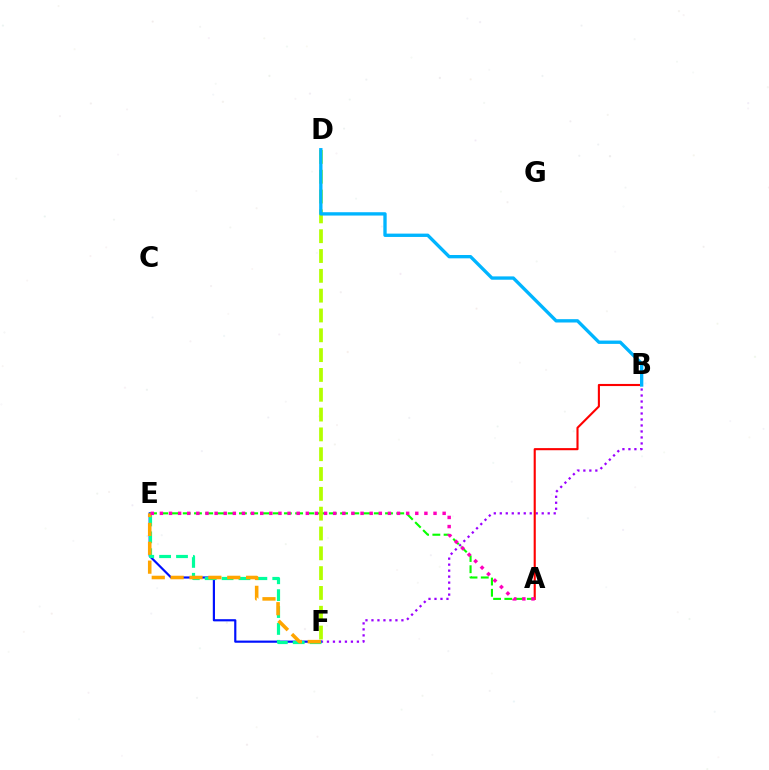{('B', 'F'): [{'color': '#9b00ff', 'line_style': 'dotted', 'thickness': 1.63}], ('E', 'F'): [{'color': '#0010ff', 'line_style': 'solid', 'thickness': 1.57}, {'color': '#00ff9d', 'line_style': 'dashed', 'thickness': 2.29}, {'color': '#ffa500', 'line_style': 'dashed', 'thickness': 2.56}], ('A', 'E'): [{'color': '#08ff00', 'line_style': 'dashed', 'thickness': 1.53}, {'color': '#ff00bd', 'line_style': 'dotted', 'thickness': 2.48}], ('A', 'B'): [{'color': '#ff0000', 'line_style': 'solid', 'thickness': 1.52}], ('D', 'F'): [{'color': '#b3ff00', 'line_style': 'dashed', 'thickness': 2.69}], ('B', 'D'): [{'color': '#00b5ff', 'line_style': 'solid', 'thickness': 2.4}]}